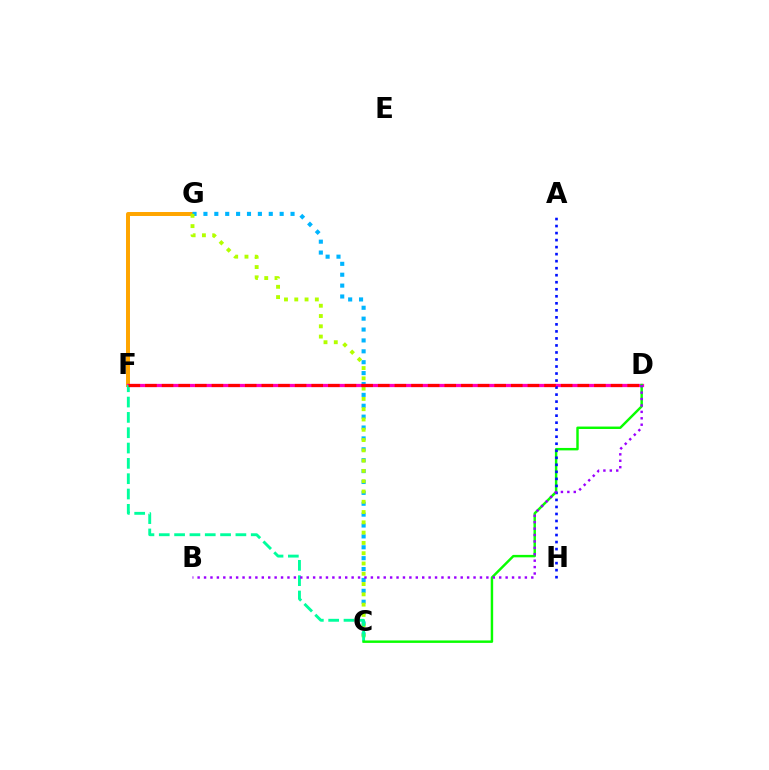{('F', 'G'): [{'color': '#ffa500', 'line_style': 'solid', 'thickness': 2.86}], ('C', 'G'): [{'color': '#00b5ff', 'line_style': 'dotted', 'thickness': 2.96}, {'color': '#b3ff00', 'line_style': 'dotted', 'thickness': 2.79}], ('D', 'F'): [{'color': '#ff00bd', 'line_style': 'solid', 'thickness': 2.33}, {'color': '#ff0000', 'line_style': 'dashed', 'thickness': 2.26}], ('C', 'F'): [{'color': '#00ff9d', 'line_style': 'dashed', 'thickness': 2.08}], ('C', 'D'): [{'color': '#08ff00', 'line_style': 'solid', 'thickness': 1.76}], ('A', 'H'): [{'color': '#0010ff', 'line_style': 'dotted', 'thickness': 1.91}], ('B', 'D'): [{'color': '#9b00ff', 'line_style': 'dotted', 'thickness': 1.74}]}